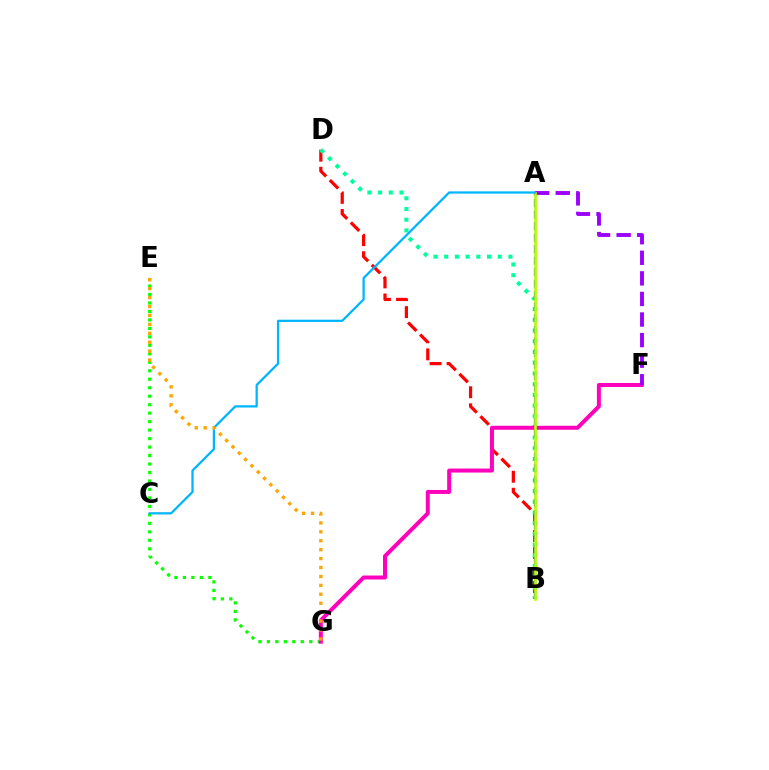{('E', 'G'): [{'color': '#08ff00', 'line_style': 'dotted', 'thickness': 2.3}, {'color': '#ffa500', 'line_style': 'dotted', 'thickness': 2.42}], ('B', 'D'): [{'color': '#ff0000', 'line_style': 'dashed', 'thickness': 2.31}, {'color': '#00ff9d', 'line_style': 'dotted', 'thickness': 2.91}], ('A', 'B'): [{'color': '#0010ff', 'line_style': 'dashed', 'thickness': 1.57}, {'color': '#b3ff00', 'line_style': 'solid', 'thickness': 1.91}], ('F', 'G'): [{'color': '#ff00bd', 'line_style': 'solid', 'thickness': 2.87}], ('A', 'F'): [{'color': '#9b00ff', 'line_style': 'dashed', 'thickness': 2.8}], ('A', 'C'): [{'color': '#00b5ff', 'line_style': 'solid', 'thickness': 1.63}]}